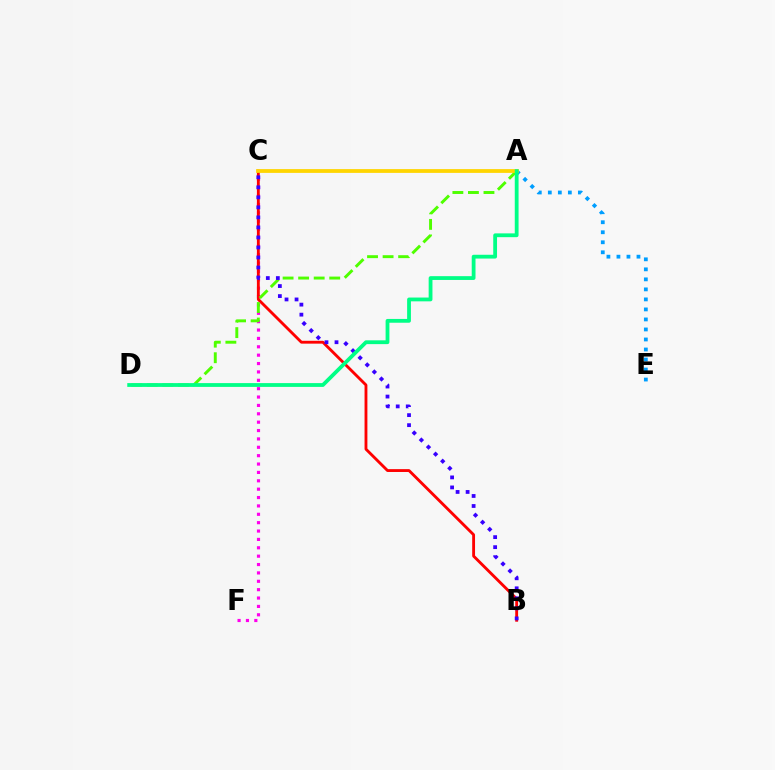{('C', 'F'): [{'color': '#ff00ed', 'line_style': 'dotted', 'thickness': 2.28}], ('A', 'E'): [{'color': '#009eff', 'line_style': 'dotted', 'thickness': 2.72}], ('B', 'C'): [{'color': '#ff0000', 'line_style': 'solid', 'thickness': 2.05}, {'color': '#3700ff', 'line_style': 'dotted', 'thickness': 2.72}], ('A', 'D'): [{'color': '#4fff00', 'line_style': 'dashed', 'thickness': 2.11}, {'color': '#00ff86', 'line_style': 'solid', 'thickness': 2.73}], ('A', 'C'): [{'color': '#ffd500', 'line_style': 'solid', 'thickness': 2.72}]}